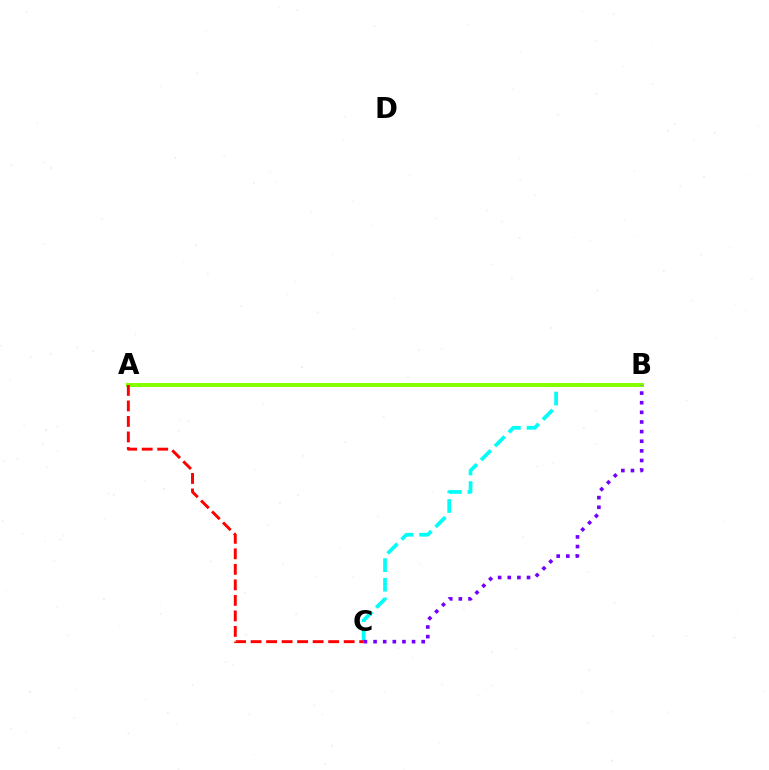{('B', 'C'): [{'color': '#00fff6', 'line_style': 'dashed', 'thickness': 2.67}, {'color': '#7200ff', 'line_style': 'dotted', 'thickness': 2.62}], ('A', 'B'): [{'color': '#84ff00', 'line_style': 'solid', 'thickness': 2.89}], ('A', 'C'): [{'color': '#ff0000', 'line_style': 'dashed', 'thickness': 2.11}]}